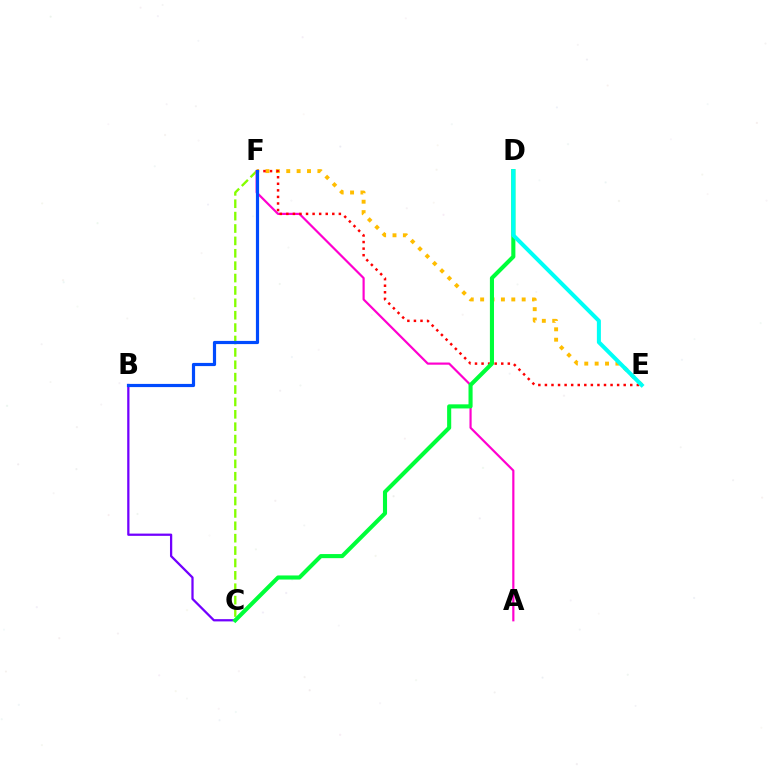{('E', 'F'): [{'color': '#ffbd00', 'line_style': 'dotted', 'thickness': 2.82}, {'color': '#ff0000', 'line_style': 'dotted', 'thickness': 1.78}], ('C', 'F'): [{'color': '#84ff00', 'line_style': 'dashed', 'thickness': 1.68}], ('A', 'F'): [{'color': '#ff00cf', 'line_style': 'solid', 'thickness': 1.57}], ('B', 'C'): [{'color': '#7200ff', 'line_style': 'solid', 'thickness': 1.63}], ('B', 'F'): [{'color': '#004bff', 'line_style': 'solid', 'thickness': 2.29}], ('C', 'D'): [{'color': '#00ff39', 'line_style': 'solid', 'thickness': 2.95}], ('D', 'E'): [{'color': '#00fff6', 'line_style': 'solid', 'thickness': 2.9}]}